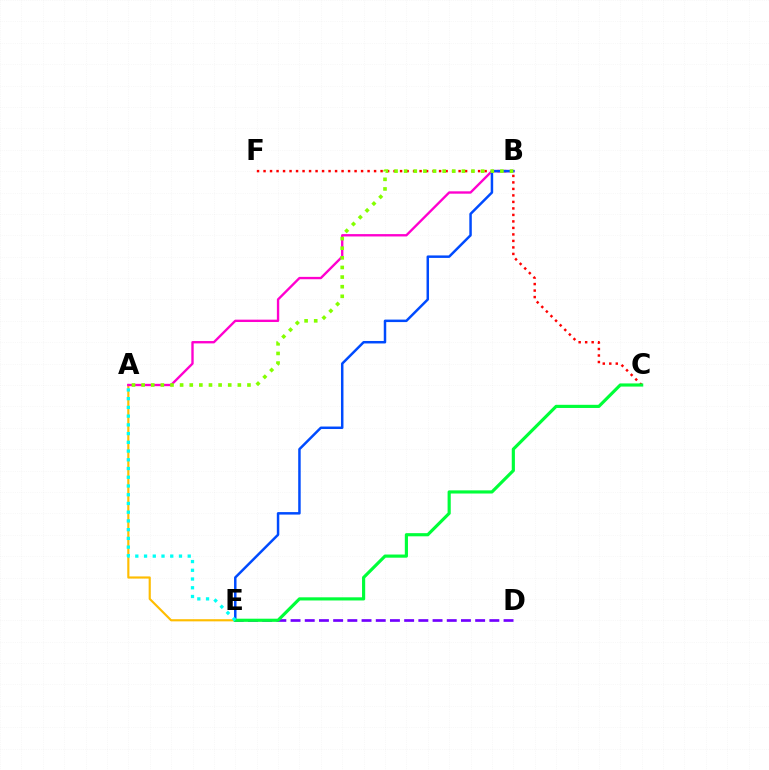{('C', 'F'): [{'color': '#ff0000', 'line_style': 'dotted', 'thickness': 1.77}], ('A', 'E'): [{'color': '#ffbd00', 'line_style': 'solid', 'thickness': 1.55}, {'color': '#00fff6', 'line_style': 'dotted', 'thickness': 2.37}], ('A', 'B'): [{'color': '#ff00cf', 'line_style': 'solid', 'thickness': 1.7}, {'color': '#84ff00', 'line_style': 'dotted', 'thickness': 2.61}], ('B', 'E'): [{'color': '#004bff', 'line_style': 'solid', 'thickness': 1.79}], ('D', 'E'): [{'color': '#7200ff', 'line_style': 'dashed', 'thickness': 1.93}], ('C', 'E'): [{'color': '#00ff39', 'line_style': 'solid', 'thickness': 2.27}]}